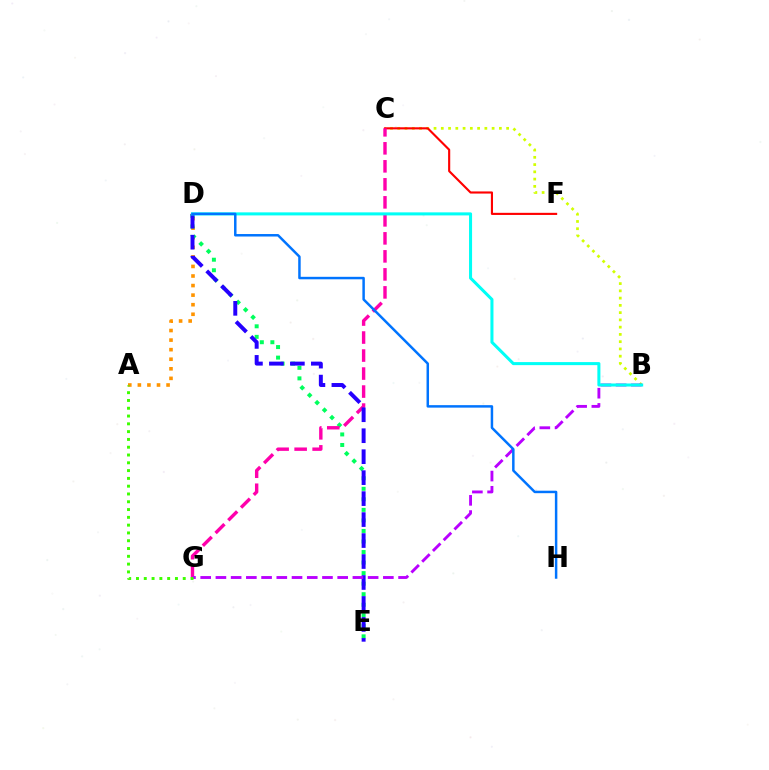{('B', 'C'): [{'color': '#d1ff00', 'line_style': 'dotted', 'thickness': 1.97}], ('A', 'D'): [{'color': '#ff9400', 'line_style': 'dotted', 'thickness': 2.6}], ('D', 'E'): [{'color': '#00ff5c', 'line_style': 'dotted', 'thickness': 2.86}, {'color': '#2500ff', 'line_style': 'dashed', 'thickness': 2.85}], ('C', 'F'): [{'color': '#ff0000', 'line_style': 'solid', 'thickness': 1.53}], ('C', 'G'): [{'color': '#ff00ac', 'line_style': 'dashed', 'thickness': 2.45}], ('B', 'G'): [{'color': '#b900ff', 'line_style': 'dashed', 'thickness': 2.07}], ('B', 'D'): [{'color': '#00fff6', 'line_style': 'solid', 'thickness': 2.19}], ('A', 'G'): [{'color': '#3dff00', 'line_style': 'dotted', 'thickness': 2.12}], ('D', 'H'): [{'color': '#0074ff', 'line_style': 'solid', 'thickness': 1.79}]}